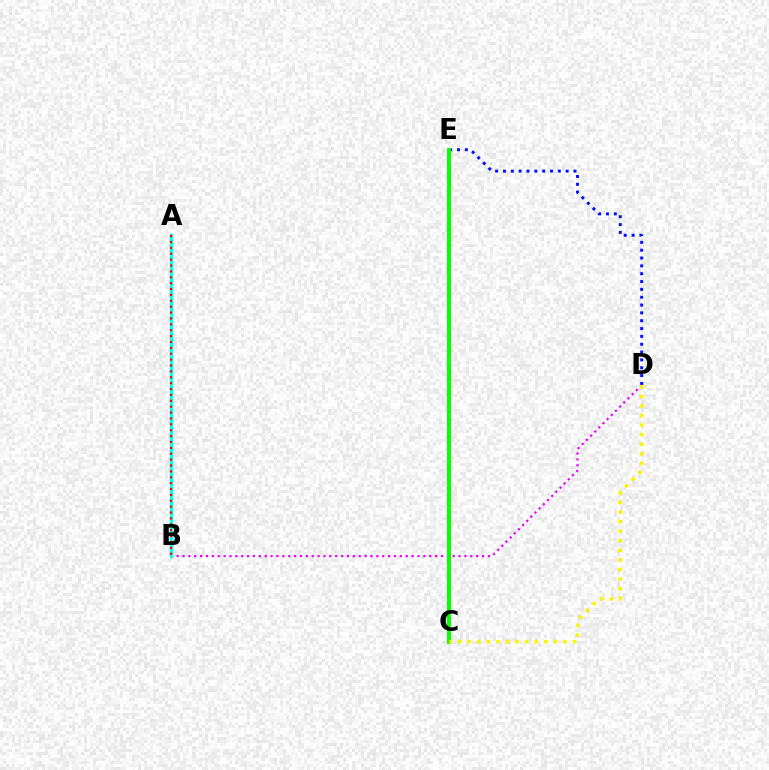{('D', 'E'): [{'color': '#0010ff', 'line_style': 'dotted', 'thickness': 2.13}], ('B', 'D'): [{'color': '#ee00ff', 'line_style': 'dotted', 'thickness': 1.6}], ('A', 'B'): [{'color': '#00fff6', 'line_style': 'solid', 'thickness': 2.44}, {'color': '#ff0000', 'line_style': 'dotted', 'thickness': 1.6}], ('C', 'E'): [{'color': '#08ff00', 'line_style': 'solid', 'thickness': 2.89}], ('C', 'D'): [{'color': '#fcf500', 'line_style': 'dotted', 'thickness': 2.6}]}